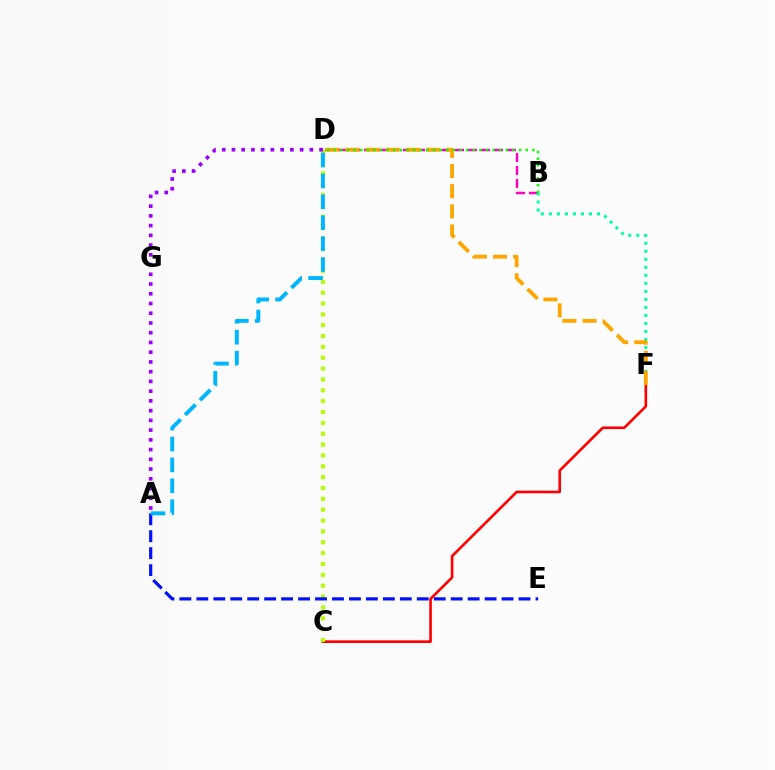{('B', 'D'): [{'color': '#ff00bd', 'line_style': 'dashed', 'thickness': 1.77}, {'color': '#08ff00', 'line_style': 'dotted', 'thickness': 1.8}], ('C', 'F'): [{'color': '#ff0000', 'line_style': 'solid', 'thickness': 1.9}], ('B', 'F'): [{'color': '#00ff9d', 'line_style': 'dotted', 'thickness': 2.18}], ('C', 'D'): [{'color': '#b3ff00', 'line_style': 'dotted', 'thickness': 2.95}], ('A', 'D'): [{'color': '#9b00ff', 'line_style': 'dotted', 'thickness': 2.65}, {'color': '#00b5ff', 'line_style': 'dashed', 'thickness': 2.84}], ('A', 'E'): [{'color': '#0010ff', 'line_style': 'dashed', 'thickness': 2.3}], ('D', 'F'): [{'color': '#ffa500', 'line_style': 'dashed', 'thickness': 2.74}]}